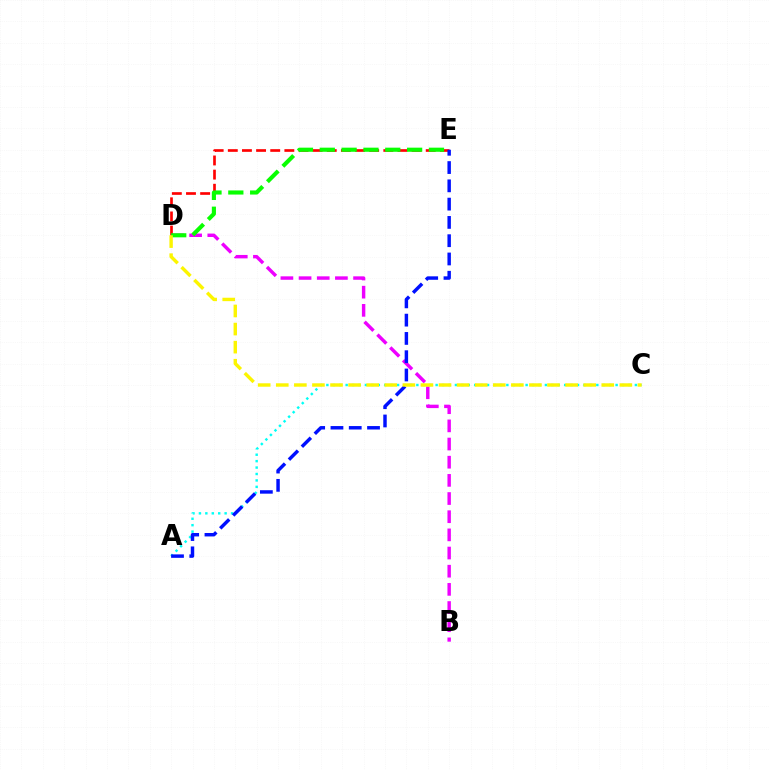{('B', 'D'): [{'color': '#ee00ff', 'line_style': 'dashed', 'thickness': 2.47}], ('D', 'E'): [{'color': '#ff0000', 'line_style': 'dashed', 'thickness': 1.92}, {'color': '#08ff00', 'line_style': 'dashed', 'thickness': 2.97}], ('A', 'C'): [{'color': '#00fff6', 'line_style': 'dotted', 'thickness': 1.75}], ('A', 'E'): [{'color': '#0010ff', 'line_style': 'dashed', 'thickness': 2.48}], ('C', 'D'): [{'color': '#fcf500', 'line_style': 'dashed', 'thickness': 2.46}]}